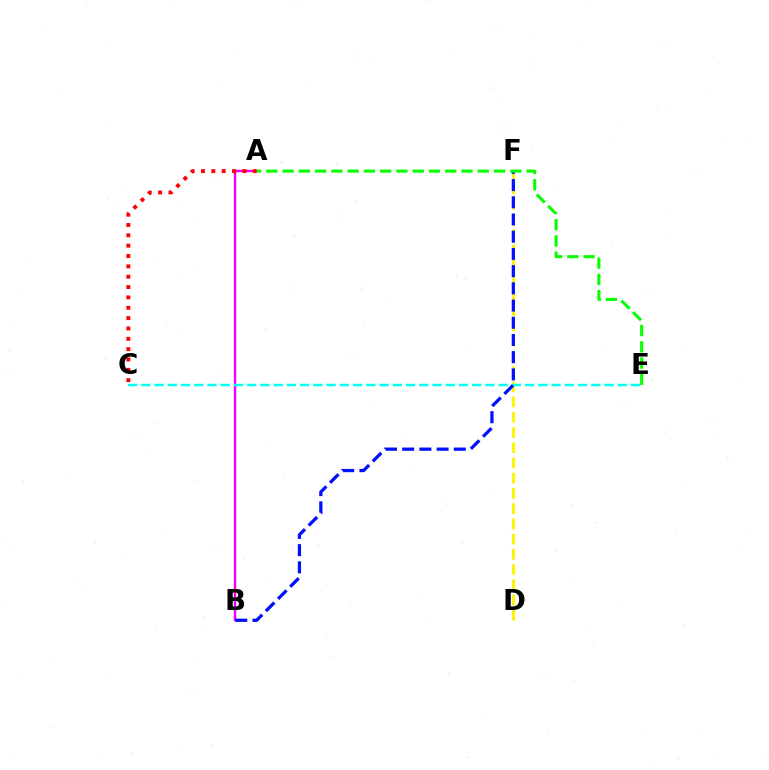{('A', 'B'): [{'color': '#ee00ff', 'line_style': 'solid', 'thickness': 1.75}], ('D', 'F'): [{'color': '#fcf500', 'line_style': 'dashed', 'thickness': 2.07}], ('C', 'E'): [{'color': '#00fff6', 'line_style': 'dashed', 'thickness': 1.8}], ('B', 'F'): [{'color': '#0010ff', 'line_style': 'dashed', 'thickness': 2.34}], ('A', 'C'): [{'color': '#ff0000', 'line_style': 'dotted', 'thickness': 2.81}], ('A', 'E'): [{'color': '#08ff00', 'line_style': 'dashed', 'thickness': 2.21}]}